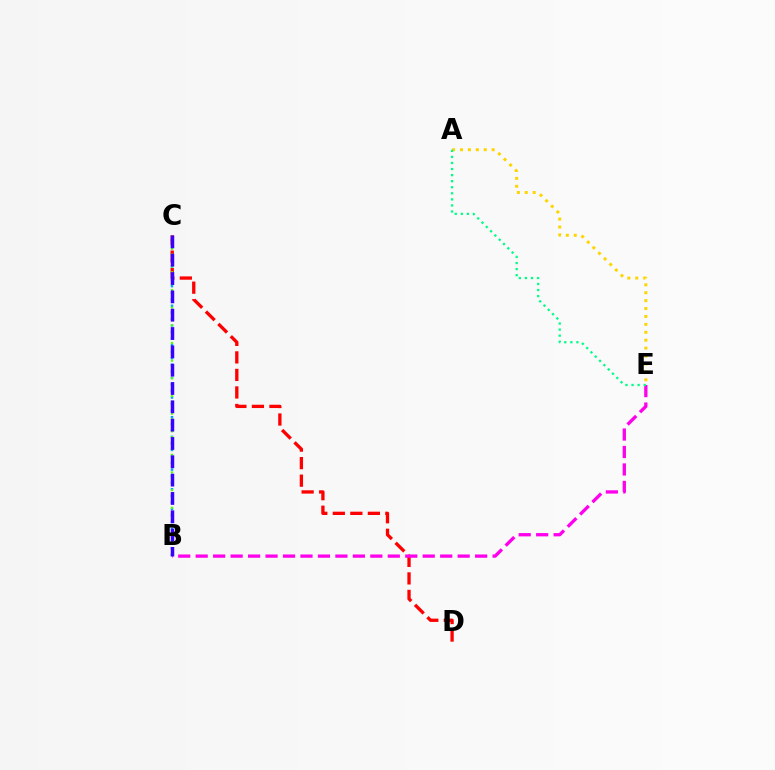{('B', 'C'): [{'color': '#009eff', 'line_style': 'dotted', 'thickness': 1.78}, {'color': '#4fff00', 'line_style': 'dotted', 'thickness': 1.6}, {'color': '#3700ff', 'line_style': 'dashed', 'thickness': 2.49}], ('C', 'D'): [{'color': '#ff0000', 'line_style': 'dashed', 'thickness': 2.38}], ('B', 'E'): [{'color': '#ff00ed', 'line_style': 'dashed', 'thickness': 2.37}], ('A', 'E'): [{'color': '#ffd500', 'line_style': 'dotted', 'thickness': 2.15}, {'color': '#00ff86', 'line_style': 'dotted', 'thickness': 1.65}]}